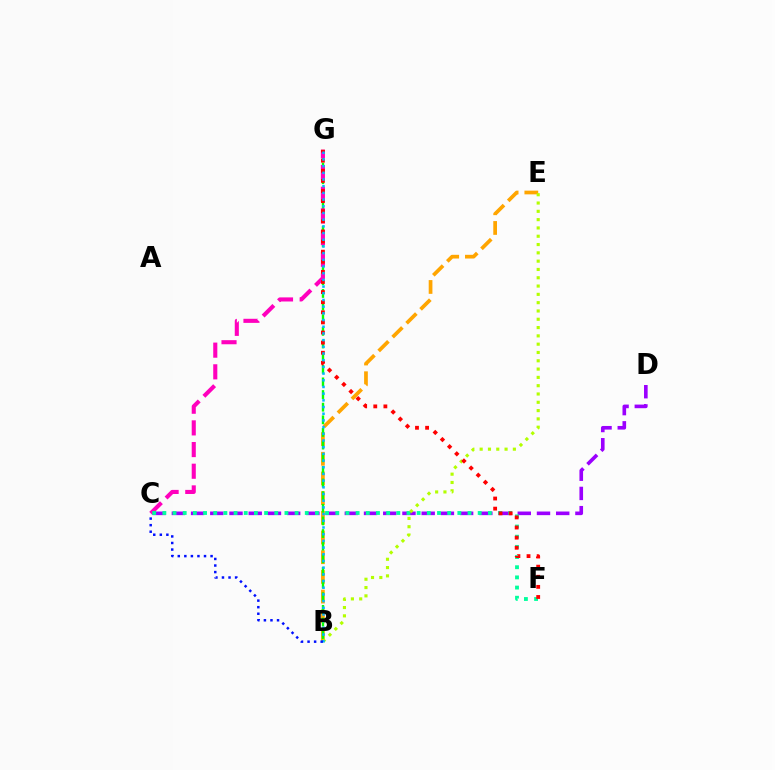{('B', 'E'): [{'color': '#ffa500', 'line_style': 'dashed', 'thickness': 2.67}, {'color': '#b3ff00', 'line_style': 'dotted', 'thickness': 2.26}], ('B', 'G'): [{'color': '#08ff00', 'line_style': 'dashed', 'thickness': 1.72}, {'color': '#00b5ff', 'line_style': 'dotted', 'thickness': 1.82}], ('C', 'G'): [{'color': '#ff00bd', 'line_style': 'dashed', 'thickness': 2.94}], ('C', 'D'): [{'color': '#9b00ff', 'line_style': 'dashed', 'thickness': 2.61}], ('C', 'F'): [{'color': '#00ff9d', 'line_style': 'dotted', 'thickness': 2.76}], ('F', 'G'): [{'color': '#ff0000', 'line_style': 'dotted', 'thickness': 2.75}], ('B', 'C'): [{'color': '#0010ff', 'line_style': 'dotted', 'thickness': 1.78}]}